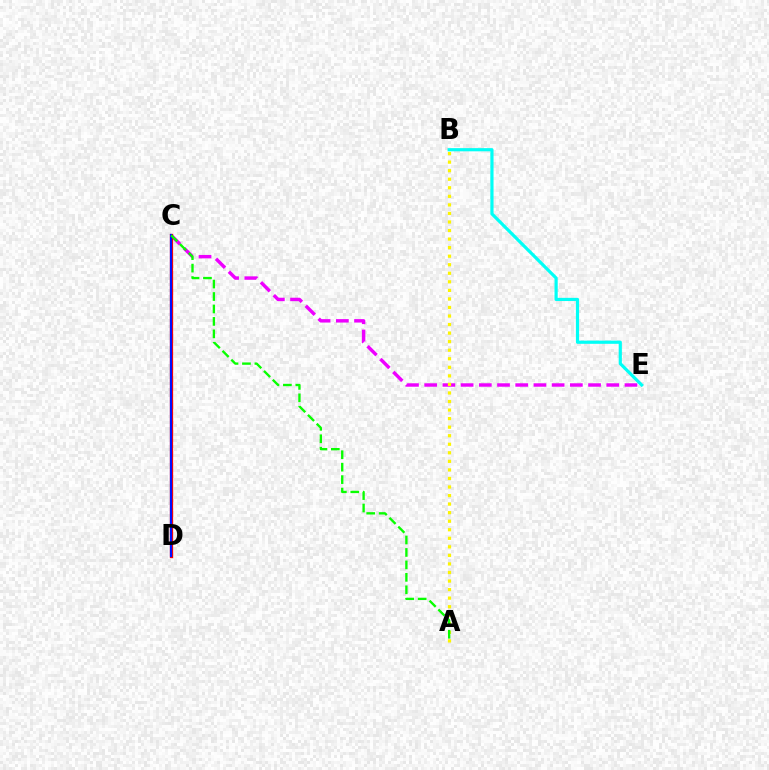{('C', 'E'): [{'color': '#ee00ff', 'line_style': 'dashed', 'thickness': 2.47}], ('C', 'D'): [{'color': '#ff0000', 'line_style': 'solid', 'thickness': 2.36}, {'color': '#0010ff', 'line_style': 'solid', 'thickness': 1.58}], ('A', 'B'): [{'color': '#fcf500', 'line_style': 'dotted', 'thickness': 2.32}], ('B', 'E'): [{'color': '#00fff6', 'line_style': 'solid', 'thickness': 2.29}], ('A', 'C'): [{'color': '#08ff00', 'line_style': 'dashed', 'thickness': 1.69}]}